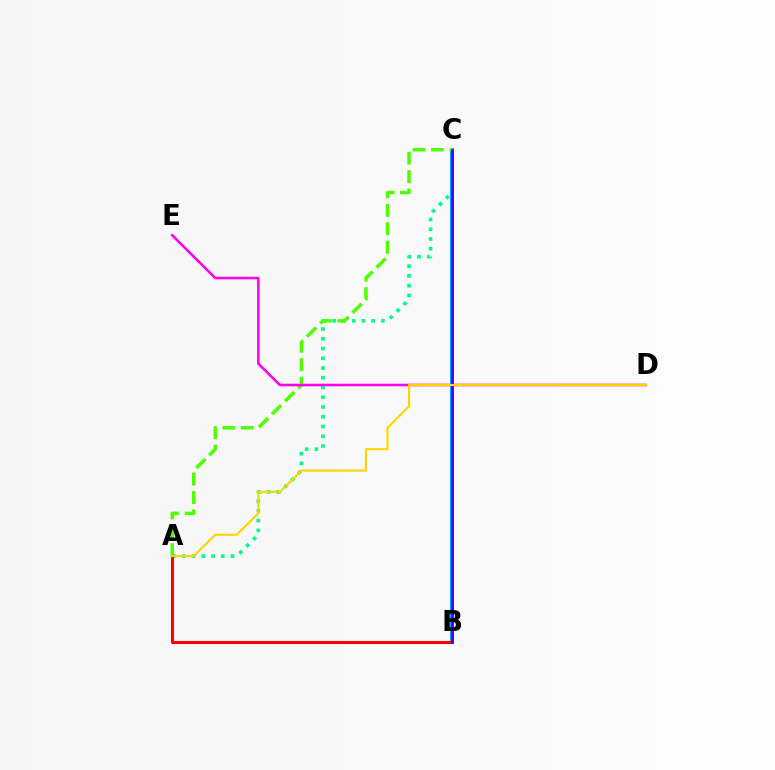{('A', 'C'): [{'color': '#00ff86', 'line_style': 'dotted', 'thickness': 2.65}, {'color': '#4fff00', 'line_style': 'dashed', 'thickness': 2.5}], ('B', 'C'): [{'color': '#009eff', 'line_style': 'solid', 'thickness': 2.82}, {'color': '#3700ff', 'line_style': 'solid', 'thickness': 1.9}], ('D', 'E'): [{'color': '#ff00ed', 'line_style': 'solid', 'thickness': 1.85}], ('A', 'B'): [{'color': '#ff0000', 'line_style': 'solid', 'thickness': 2.19}], ('A', 'D'): [{'color': '#ffd500', 'line_style': 'solid', 'thickness': 1.54}]}